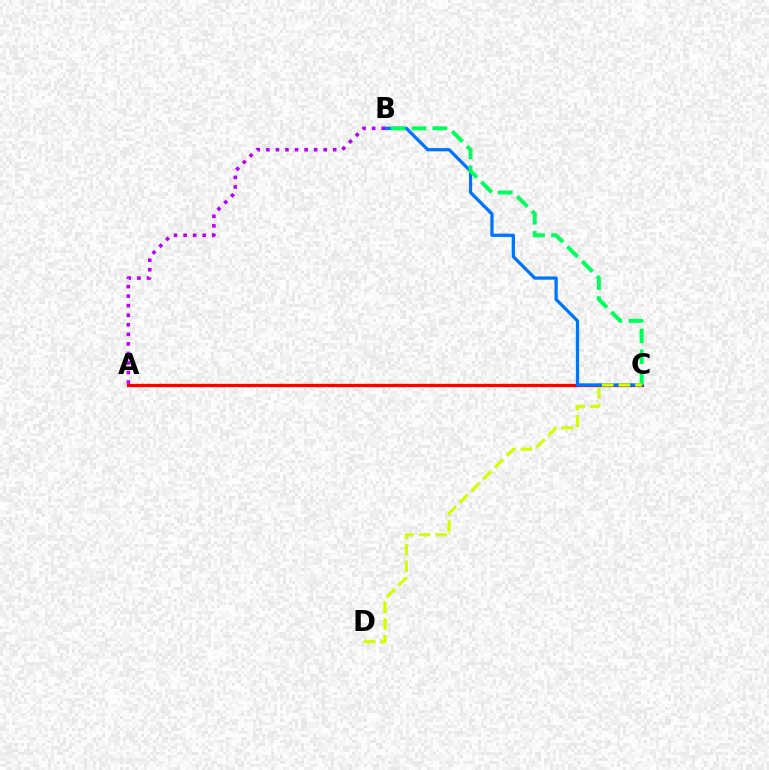{('A', 'C'): [{'color': '#ff0000', 'line_style': 'solid', 'thickness': 2.35}], ('B', 'C'): [{'color': '#0074ff', 'line_style': 'solid', 'thickness': 2.34}, {'color': '#00ff5c', 'line_style': 'dashed', 'thickness': 2.84}], ('C', 'D'): [{'color': '#d1ff00', 'line_style': 'dashed', 'thickness': 2.26}], ('A', 'B'): [{'color': '#b900ff', 'line_style': 'dotted', 'thickness': 2.6}]}